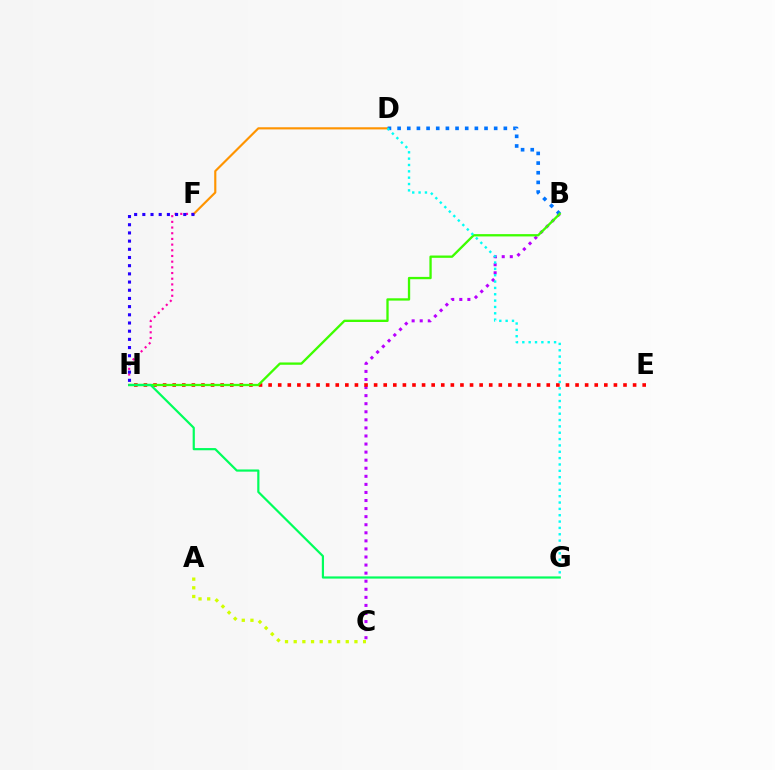{('B', 'C'): [{'color': '#b900ff', 'line_style': 'dotted', 'thickness': 2.19}], ('D', 'F'): [{'color': '#ff9400', 'line_style': 'solid', 'thickness': 1.55}], ('B', 'D'): [{'color': '#0074ff', 'line_style': 'dotted', 'thickness': 2.62}], ('E', 'H'): [{'color': '#ff0000', 'line_style': 'dotted', 'thickness': 2.61}], ('B', 'H'): [{'color': '#3dff00', 'line_style': 'solid', 'thickness': 1.67}], ('G', 'H'): [{'color': '#00ff5c', 'line_style': 'solid', 'thickness': 1.58}], ('D', 'G'): [{'color': '#00fff6', 'line_style': 'dotted', 'thickness': 1.72}], ('F', 'H'): [{'color': '#ff00ac', 'line_style': 'dotted', 'thickness': 1.54}, {'color': '#2500ff', 'line_style': 'dotted', 'thickness': 2.22}], ('A', 'C'): [{'color': '#d1ff00', 'line_style': 'dotted', 'thickness': 2.36}]}